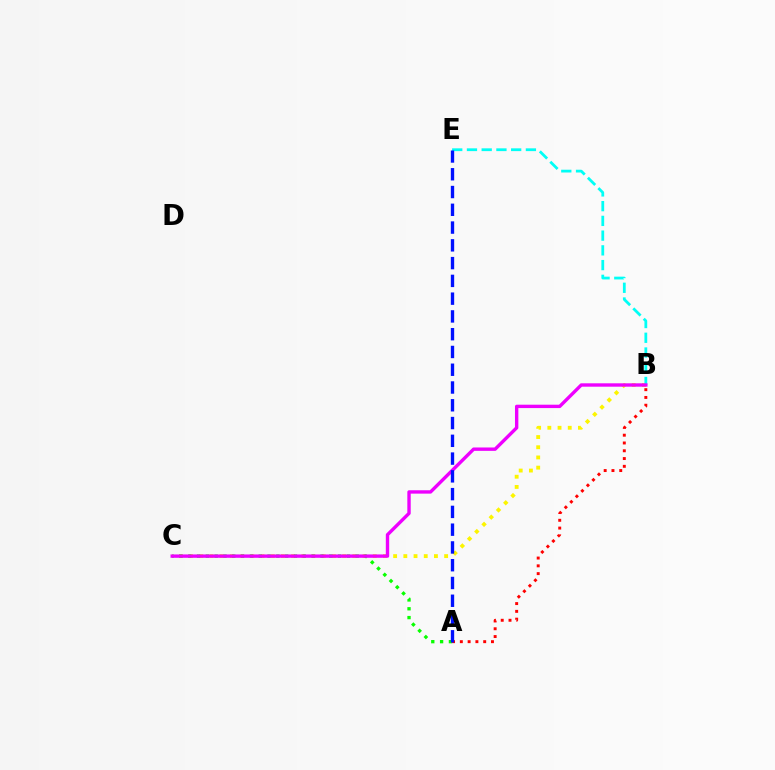{('B', 'C'): [{'color': '#fcf500', 'line_style': 'dotted', 'thickness': 2.77}, {'color': '#ee00ff', 'line_style': 'solid', 'thickness': 2.43}], ('A', 'C'): [{'color': '#08ff00', 'line_style': 'dotted', 'thickness': 2.4}], ('B', 'E'): [{'color': '#00fff6', 'line_style': 'dashed', 'thickness': 2.0}], ('A', 'B'): [{'color': '#ff0000', 'line_style': 'dotted', 'thickness': 2.12}], ('A', 'E'): [{'color': '#0010ff', 'line_style': 'dashed', 'thickness': 2.41}]}